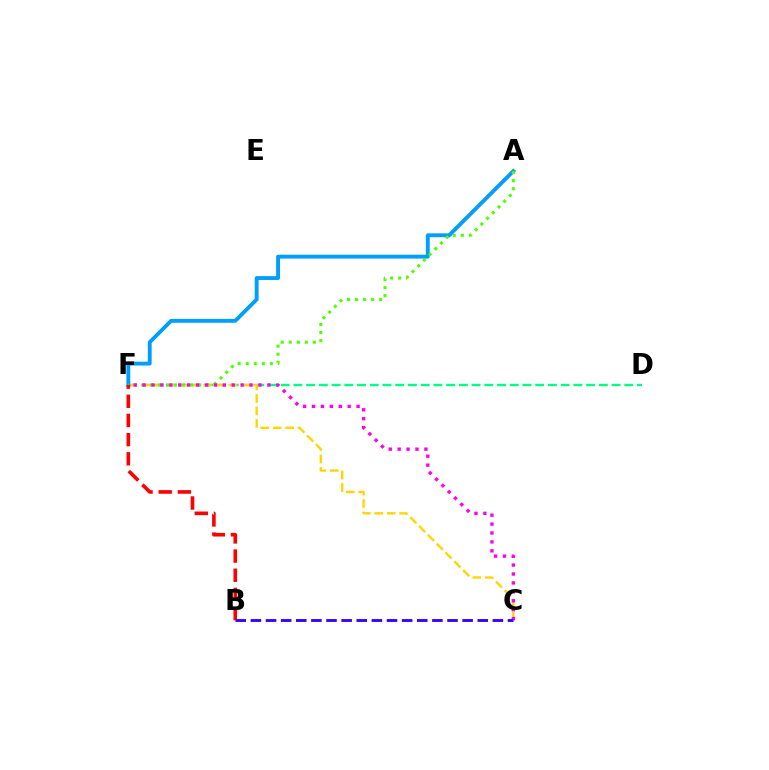{('D', 'F'): [{'color': '#00ff86', 'line_style': 'dashed', 'thickness': 1.73}], ('C', 'F'): [{'color': '#ffd500', 'line_style': 'dashed', 'thickness': 1.69}, {'color': '#ff00ed', 'line_style': 'dotted', 'thickness': 2.42}], ('A', 'F'): [{'color': '#009eff', 'line_style': 'solid', 'thickness': 2.78}, {'color': '#4fff00', 'line_style': 'dotted', 'thickness': 2.19}], ('B', 'F'): [{'color': '#ff0000', 'line_style': 'dashed', 'thickness': 2.6}], ('B', 'C'): [{'color': '#3700ff', 'line_style': 'dashed', 'thickness': 2.05}]}